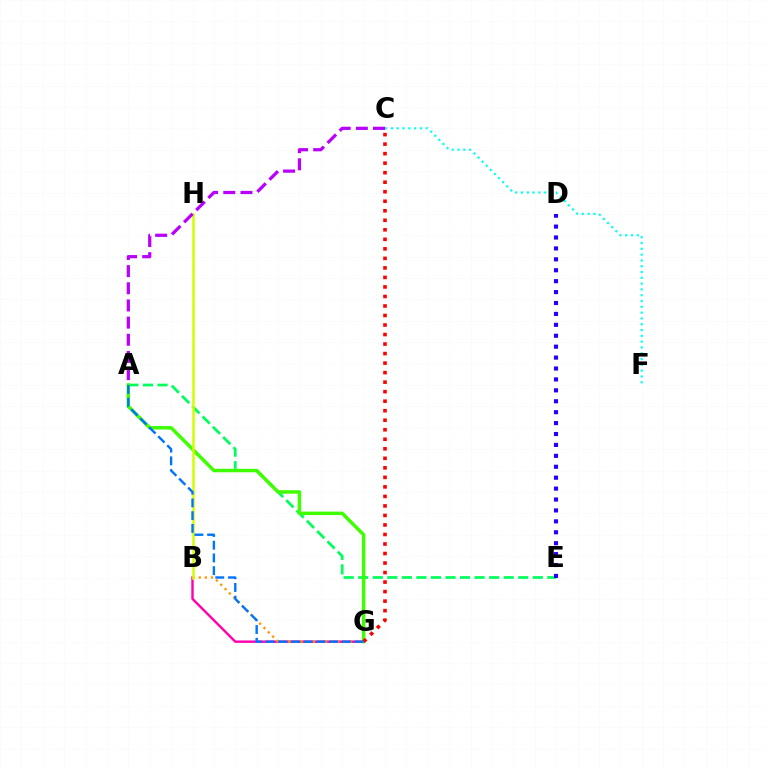{('A', 'E'): [{'color': '#00ff5c', 'line_style': 'dashed', 'thickness': 1.98}], ('C', 'F'): [{'color': '#00fff6', 'line_style': 'dotted', 'thickness': 1.58}], ('D', 'E'): [{'color': '#2500ff', 'line_style': 'dotted', 'thickness': 2.97}], ('B', 'G'): [{'color': '#ff00ac', 'line_style': 'solid', 'thickness': 1.74}, {'color': '#ff9400', 'line_style': 'dotted', 'thickness': 1.66}], ('A', 'G'): [{'color': '#3dff00', 'line_style': 'solid', 'thickness': 2.48}, {'color': '#0074ff', 'line_style': 'dashed', 'thickness': 1.73}], ('C', 'G'): [{'color': '#ff0000', 'line_style': 'dotted', 'thickness': 2.59}], ('B', 'H'): [{'color': '#d1ff00', 'line_style': 'solid', 'thickness': 1.81}], ('A', 'C'): [{'color': '#b900ff', 'line_style': 'dashed', 'thickness': 2.33}]}